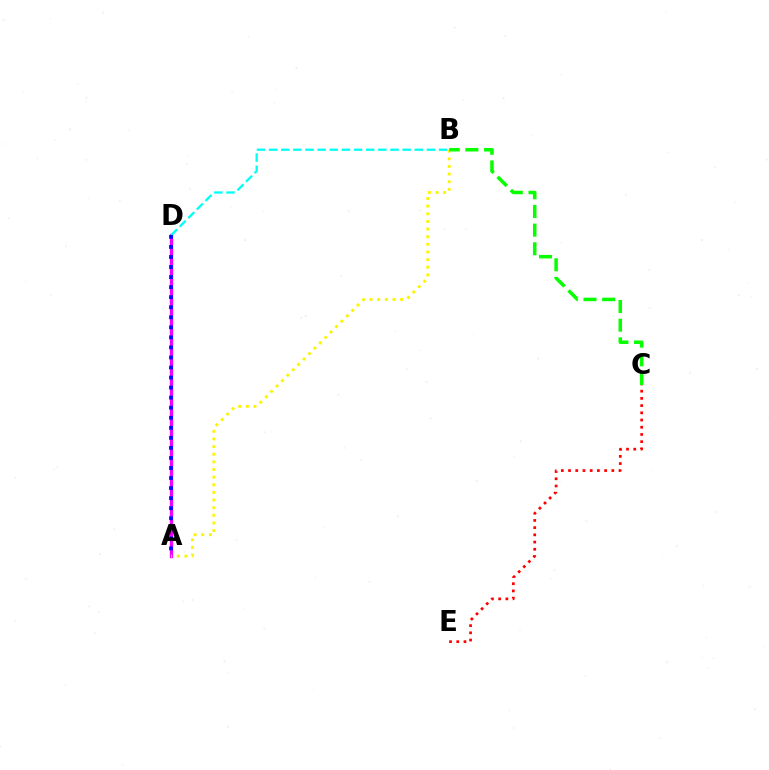{('A', 'D'): [{'color': '#ee00ff', 'line_style': 'solid', 'thickness': 2.38}, {'color': '#0010ff', 'line_style': 'dotted', 'thickness': 2.73}], ('B', 'D'): [{'color': '#00fff6', 'line_style': 'dashed', 'thickness': 1.65}], ('C', 'E'): [{'color': '#ff0000', 'line_style': 'dotted', 'thickness': 1.96}], ('A', 'B'): [{'color': '#fcf500', 'line_style': 'dotted', 'thickness': 2.08}], ('B', 'C'): [{'color': '#08ff00', 'line_style': 'dashed', 'thickness': 2.54}]}